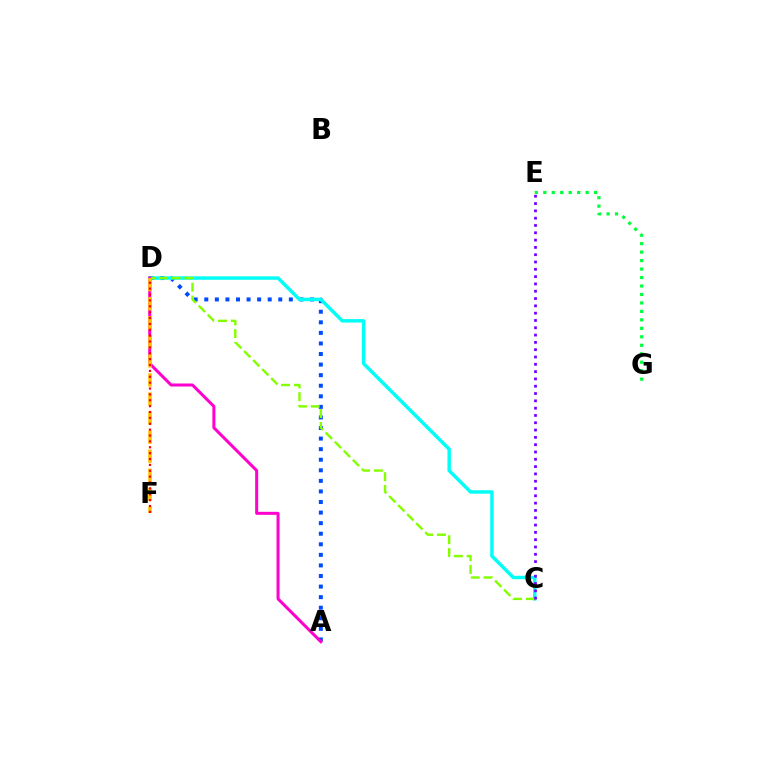{('A', 'D'): [{'color': '#004bff', 'line_style': 'dotted', 'thickness': 2.87}, {'color': '#ff00cf', 'line_style': 'solid', 'thickness': 2.18}], ('C', 'D'): [{'color': '#00fff6', 'line_style': 'solid', 'thickness': 2.49}, {'color': '#84ff00', 'line_style': 'dashed', 'thickness': 1.74}], ('D', 'F'): [{'color': '#ffbd00', 'line_style': 'dashed', 'thickness': 2.59}, {'color': '#ff0000', 'line_style': 'dotted', 'thickness': 1.6}], ('E', 'G'): [{'color': '#00ff39', 'line_style': 'dotted', 'thickness': 2.3}], ('C', 'E'): [{'color': '#7200ff', 'line_style': 'dotted', 'thickness': 1.99}]}